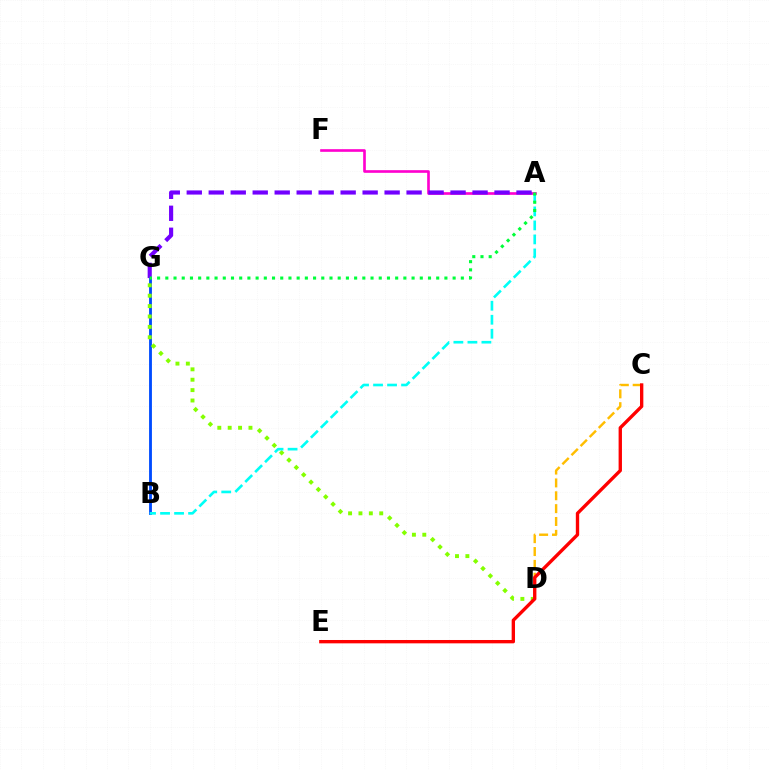{('C', 'D'): [{'color': '#ffbd00', 'line_style': 'dashed', 'thickness': 1.75}], ('B', 'G'): [{'color': '#004bff', 'line_style': 'solid', 'thickness': 2.05}], ('D', 'G'): [{'color': '#84ff00', 'line_style': 'dotted', 'thickness': 2.82}], ('A', 'B'): [{'color': '#00fff6', 'line_style': 'dashed', 'thickness': 1.9}], ('A', 'F'): [{'color': '#ff00cf', 'line_style': 'solid', 'thickness': 1.9}], ('A', 'G'): [{'color': '#7200ff', 'line_style': 'dashed', 'thickness': 2.99}, {'color': '#00ff39', 'line_style': 'dotted', 'thickness': 2.23}], ('C', 'E'): [{'color': '#ff0000', 'line_style': 'solid', 'thickness': 2.41}]}